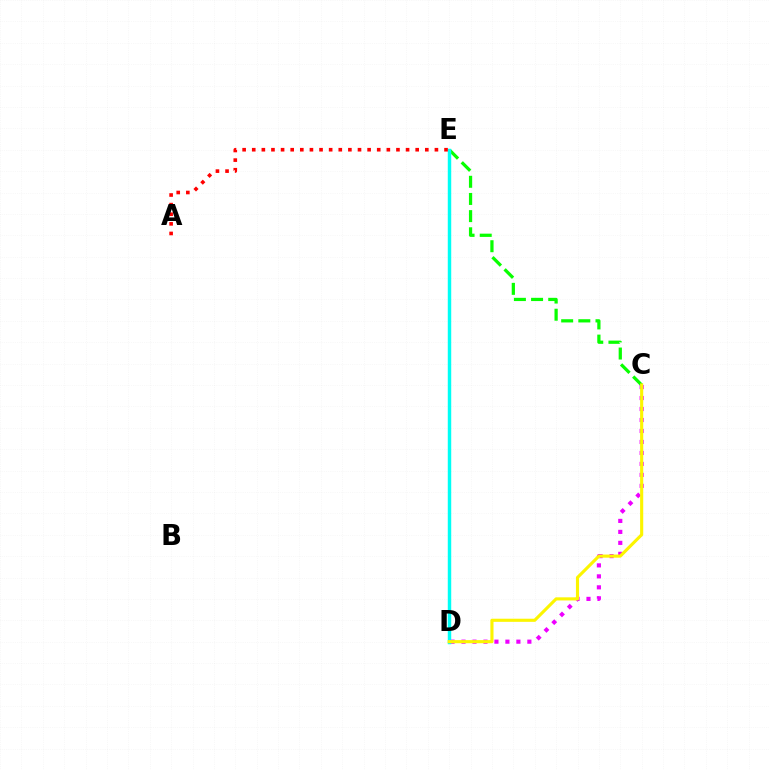{('D', 'E'): [{'color': '#0010ff', 'line_style': 'dashed', 'thickness': 2.02}, {'color': '#00fff6', 'line_style': 'solid', 'thickness': 2.48}], ('C', 'D'): [{'color': '#ee00ff', 'line_style': 'dotted', 'thickness': 2.98}, {'color': '#fcf500', 'line_style': 'solid', 'thickness': 2.24}], ('C', 'E'): [{'color': '#08ff00', 'line_style': 'dashed', 'thickness': 2.33}], ('A', 'E'): [{'color': '#ff0000', 'line_style': 'dotted', 'thickness': 2.61}]}